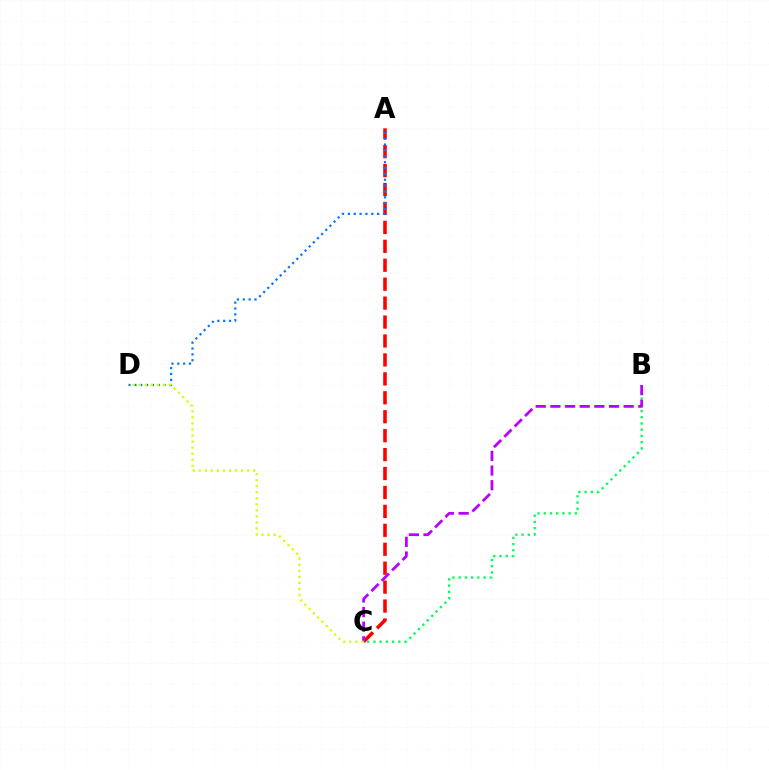{('B', 'C'): [{'color': '#00ff5c', 'line_style': 'dotted', 'thickness': 1.69}, {'color': '#b900ff', 'line_style': 'dashed', 'thickness': 1.99}], ('A', 'C'): [{'color': '#ff0000', 'line_style': 'dashed', 'thickness': 2.57}], ('A', 'D'): [{'color': '#0074ff', 'line_style': 'dotted', 'thickness': 1.59}], ('C', 'D'): [{'color': '#d1ff00', 'line_style': 'dotted', 'thickness': 1.64}]}